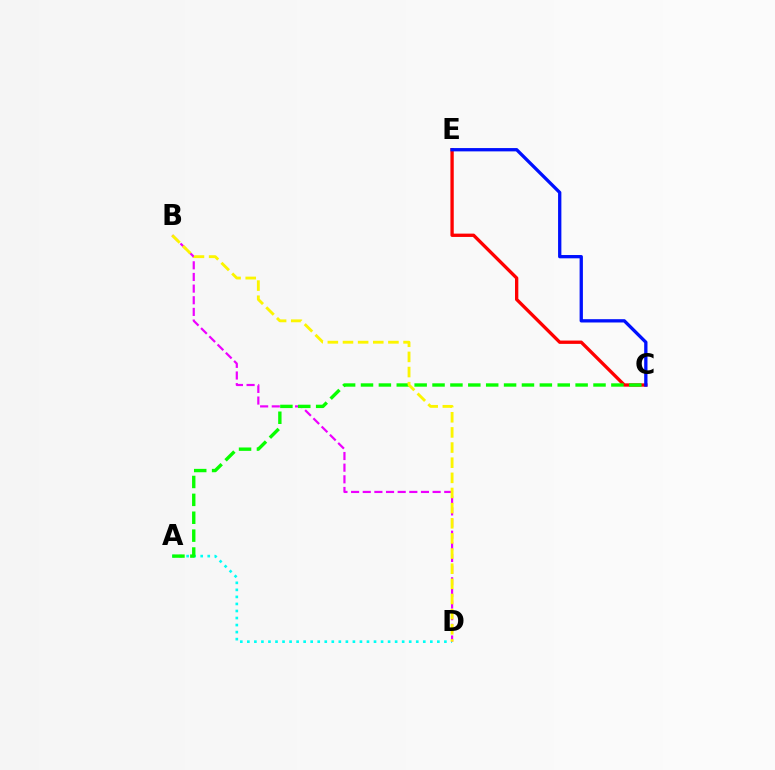{('C', 'E'): [{'color': '#ff0000', 'line_style': 'solid', 'thickness': 2.39}, {'color': '#0010ff', 'line_style': 'solid', 'thickness': 2.38}], ('A', 'D'): [{'color': '#00fff6', 'line_style': 'dotted', 'thickness': 1.91}], ('B', 'D'): [{'color': '#ee00ff', 'line_style': 'dashed', 'thickness': 1.58}, {'color': '#fcf500', 'line_style': 'dashed', 'thickness': 2.06}], ('A', 'C'): [{'color': '#08ff00', 'line_style': 'dashed', 'thickness': 2.43}]}